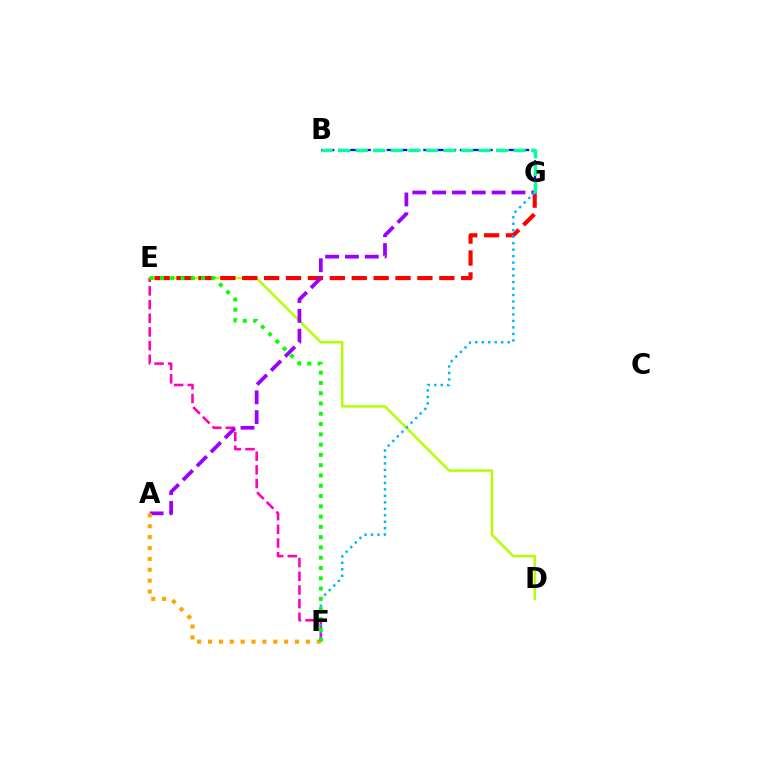{('B', 'G'): [{'color': '#0010ff', 'line_style': 'dashed', 'thickness': 1.66}, {'color': '#00ff9d', 'line_style': 'dashed', 'thickness': 2.38}], ('D', 'E'): [{'color': '#b3ff00', 'line_style': 'solid', 'thickness': 1.78}], ('E', 'F'): [{'color': '#ff00bd', 'line_style': 'dashed', 'thickness': 1.86}, {'color': '#08ff00', 'line_style': 'dotted', 'thickness': 2.79}], ('E', 'G'): [{'color': '#ff0000', 'line_style': 'dashed', 'thickness': 2.97}], ('A', 'G'): [{'color': '#9b00ff', 'line_style': 'dashed', 'thickness': 2.69}], ('F', 'G'): [{'color': '#00b5ff', 'line_style': 'dotted', 'thickness': 1.76}], ('A', 'F'): [{'color': '#ffa500', 'line_style': 'dotted', 'thickness': 2.96}]}